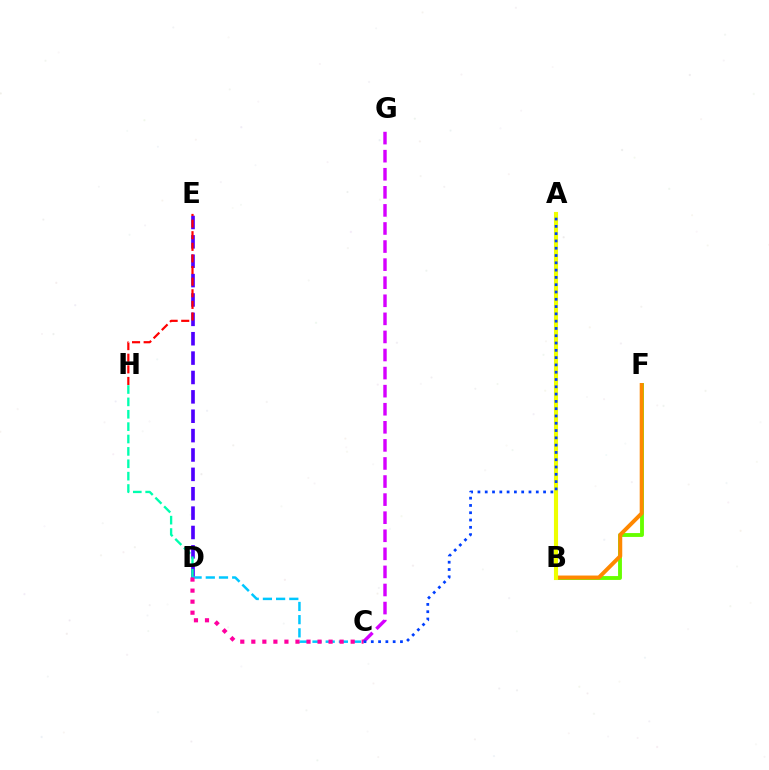{('D', 'E'): [{'color': '#4f00ff', 'line_style': 'dashed', 'thickness': 2.63}], ('B', 'F'): [{'color': '#66ff00', 'line_style': 'solid', 'thickness': 2.79}, {'color': '#ff8800', 'line_style': 'solid', 'thickness': 2.83}], ('D', 'H'): [{'color': '#00ffaf', 'line_style': 'dashed', 'thickness': 1.68}], ('C', 'D'): [{'color': '#00c7ff', 'line_style': 'dashed', 'thickness': 1.79}, {'color': '#ff00a0', 'line_style': 'dotted', 'thickness': 3.0}], ('A', 'B'): [{'color': '#00ff27', 'line_style': 'solid', 'thickness': 1.54}, {'color': '#eeff00', 'line_style': 'solid', 'thickness': 2.96}], ('C', 'G'): [{'color': '#d600ff', 'line_style': 'dashed', 'thickness': 2.46}], ('E', 'H'): [{'color': '#ff0000', 'line_style': 'dashed', 'thickness': 1.58}], ('A', 'C'): [{'color': '#003fff', 'line_style': 'dotted', 'thickness': 1.98}]}